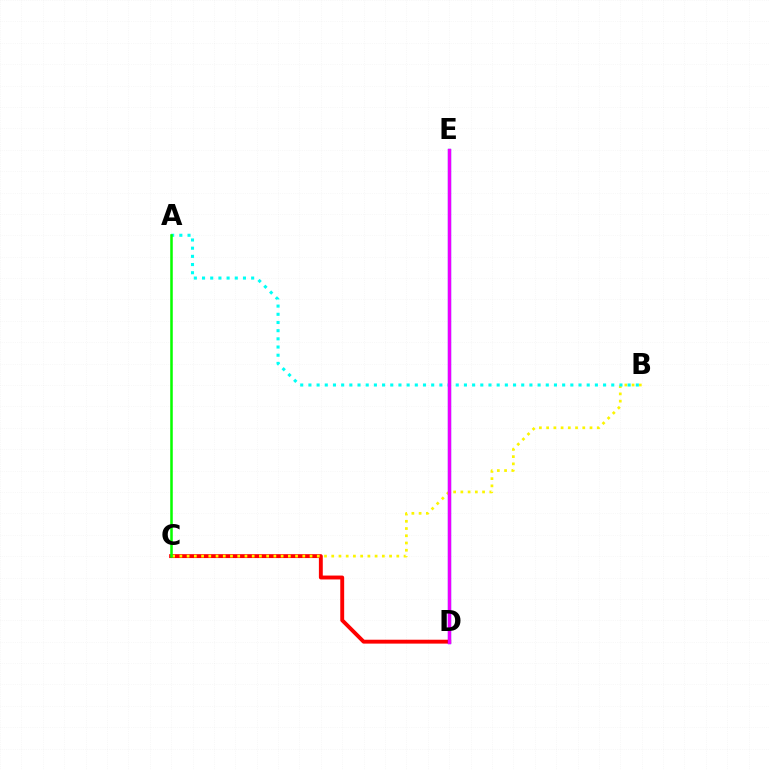{('C', 'D'): [{'color': '#ff0000', 'line_style': 'solid', 'thickness': 2.8}], ('B', 'C'): [{'color': '#fcf500', 'line_style': 'dotted', 'thickness': 1.96}], ('A', 'B'): [{'color': '#00fff6', 'line_style': 'dotted', 'thickness': 2.22}], ('D', 'E'): [{'color': '#0010ff', 'line_style': 'solid', 'thickness': 2.35}, {'color': '#ee00ff', 'line_style': 'solid', 'thickness': 2.33}], ('A', 'C'): [{'color': '#08ff00', 'line_style': 'solid', 'thickness': 1.83}]}